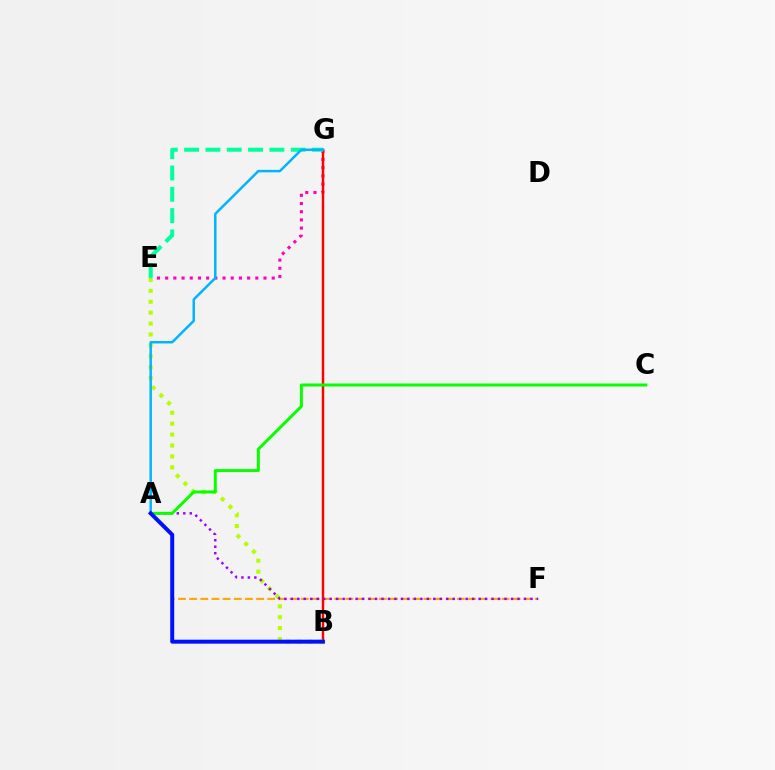{('E', 'G'): [{'color': '#ff00bd', 'line_style': 'dotted', 'thickness': 2.23}, {'color': '#00ff9d', 'line_style': 'dashed', 'thickness': 2.9}], ('B', 'G'): [{'color': '#ff0000', 'line_style': 'solid', 'thickness': 1.76}], ('A', 'F'): [{'color': '#ffa500', 'line_style': 'dashed', 'thickness': 1.52}, {'color': '#9b00ff', 'line_style': 'dotted', 'thickness': 1.76}], ('B', 'E'): [{'color': '#b3ff00', 'line_style': 'dotted', 'thickness': 2.96}], ('A', 'G'): [{'color': '#00b5ff', 'line_style': 'solid', 'thickness': 1.79}], ('A', 'C'): [{'color': '#08ff00', 'line_style': 'solid', 'thickness': 2.16}], ('A', 'B'): [{'color': '#0010ff', 'line_style': 'solid', 'thickness': 2.86}]}